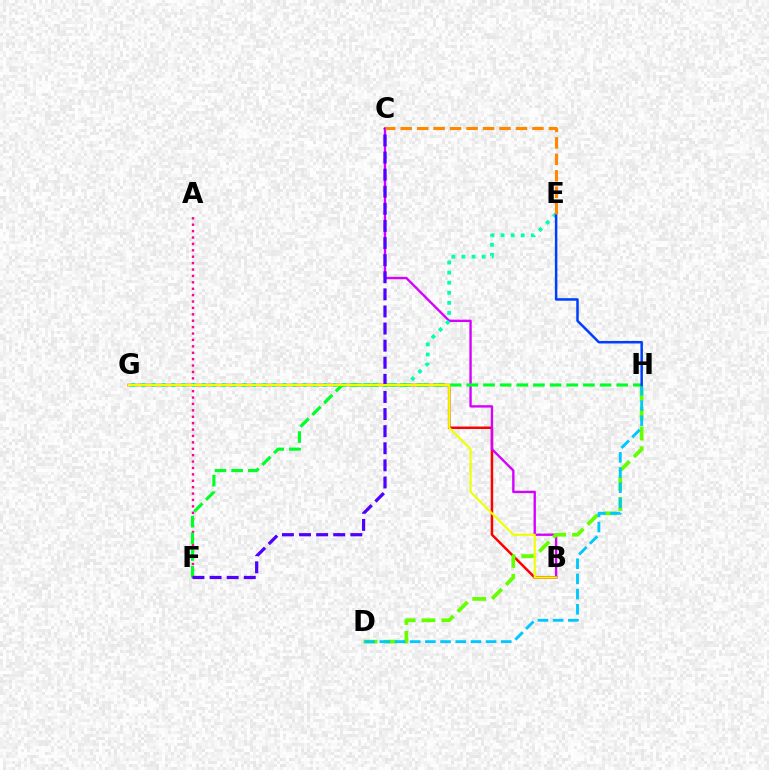{('B', 'G'): [{'color': '#ff0000', 'line_style': 'solid', 'thickness': 1.8}, {'color': '#eeff00', 'line_style': 'solid', 'thickness': 1.53}], ('A', 'F'): [{'color': '#ff00a0', 'line_style': 'dotted', 'thickness': 1.74}], ('B', 'C'): [{'color': '#d600ff', 'line_style': 'solid', 'thickness': 1.7}], ('D', 'H'): [{'color': '#66ff00', 'line_style': 'dashed', 'thickness': 2.7}, {'color': '#00c7ff', 'line_style': 'dashed', 'thickness': 2.06}], ('E', 'G'): [{'color': '#00ffaf', 'line_style': 'dotted', 'thickness': 2.74}], ('F', 'H'): [{'color': '#00ff27', 'line_style': 'dashed', 'thickness': 2.26}], ('E', 'H'): [{'color': '#003fff', 'line_style': 'solid', 'thickness': 1.81}], ('C', 'F'): [{'color': '#4f00ff', 'line_style': 'dashed', 'thickness': 2.32}], ('C', 'E'): [{'color': '#ff8800', 'line_style': 'dashed', 'thickness': 2.24}]}